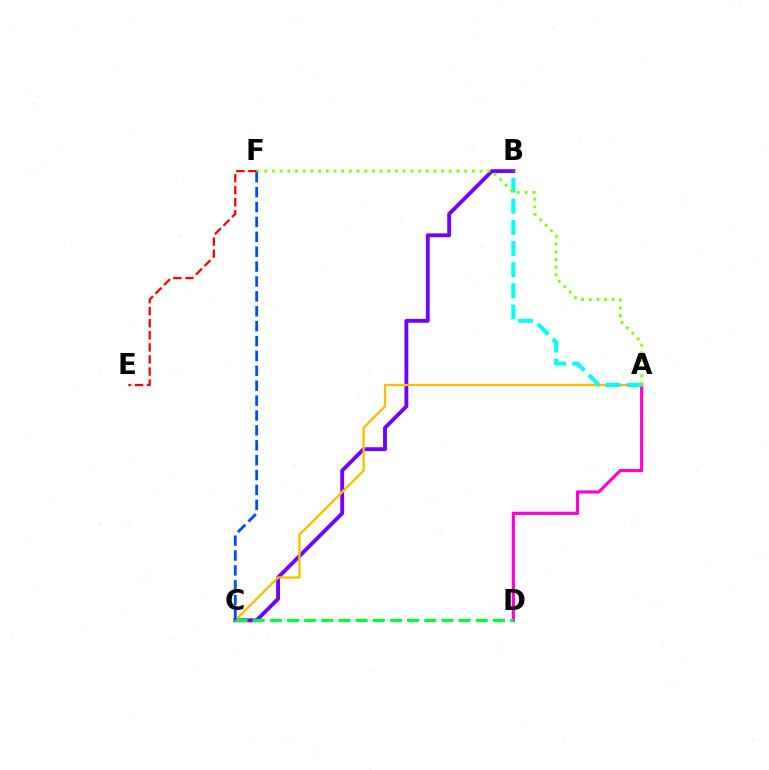{('A', 'D'): [{'color': '#ff00cf', 'line_style': 'solid', 'thickness': 2.27}], ('B', 'C'): [{'color': '#7200ff', 'line_style': 'solid', 'thickness': 2.78}], ('A', 'C'): [{'color': '#ffbd00', 'line_style': 'solid', 'thickness': 1.7}], ('A', 'B'): [{'color': '#00fff6', 'line_style': 'dashed', 'thickness': 2.87}], ('C', 'D'): [{'color': '#00ff39', 'line_style': 'dashed', 'thickness': 2.33}], ('A', 'F'): [{'color': '#84ff00', 'line_style': 'dotted', 'thickness': 2.09}], ('C', 'F'): [{'color': '#004bff', 'line_style': 'dashed', 'thickness': 2.02}], ('E', 'F'): [{'color': '#ff0000', 'line_style': 'dashed', 'thickness': 1.64}]}